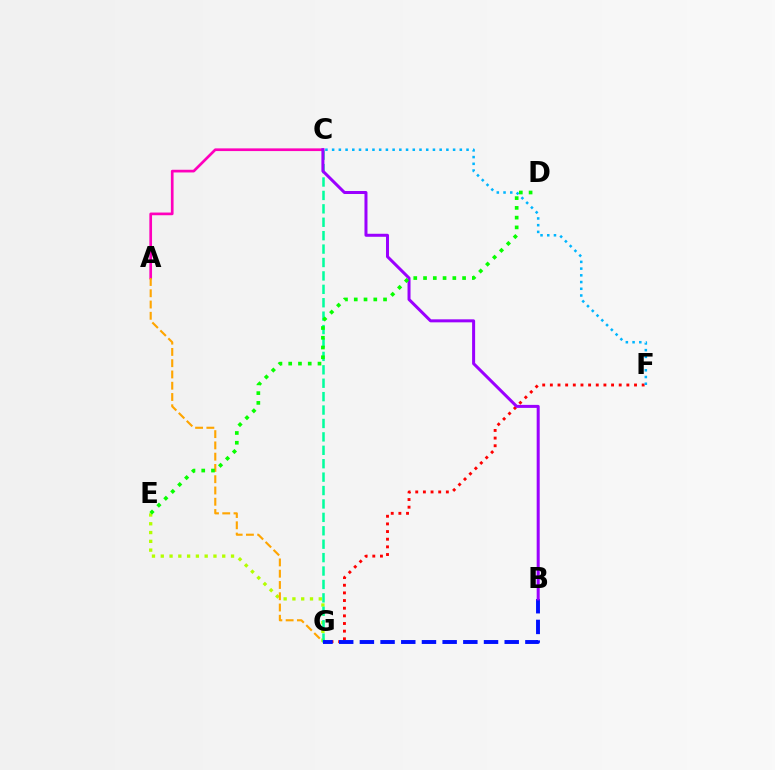{('E', 'G'): [{'color': '#b3ff00', 'line_style': 'dotted', 'thickness': 2.39}], ('F', 'G'): [{'color': '#ff0000', 'line_style': 'dotted', 'thickness': 2.08}], ('A', 'C'): [{'color': '#ff00bd', 'line_style': 'solid', 'thickness': 1.94}], ('A', 'G'): [{'color': '#ffa500', 'line_style': 'dashed', 'thickness': 1.53}], ('C', 'G'): [{'color': '#00ff9d', 'line_style': 'dashed', 'thickness': 1.82}], ('C', 'F'): [{'color': '#00b5ff', 'line_style': 'dotted', 'thickness': 1.83}], ('B', 'G'): [{'color': '#0010ff', 'line_style': 'dashed', 'thickness': 2.81}], ('B', 'C'): [{'color': '#9b00ff', 'line_style': 'solid', 'thickness': 2.17}], ('D', 'E'): [{'color': '#08ff00', 'line_style': 'dotted', 'thickness': 2.65}]}